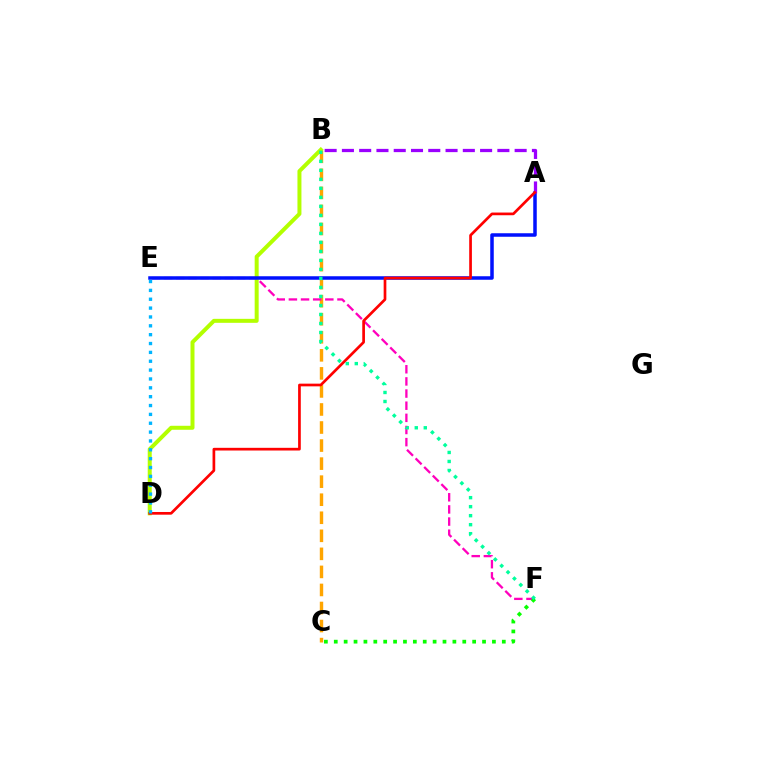{('B', 'C'): [{'color': '#ffa500', 'line_style': 'dashed', 'thickness': 2.45}], ('B', 'D'): [{'color': '#b3ff00', 'line_style': 'solid', 'thickness': 2.87}], ('E', 'F'): [{'color': '#ff00bd', 'line_style': 'dashed', 'thickness': 1.65}], ('C', 'F'): [{'color': '#08ff00', 'line_style': 'dotted', 'thickness': 2.69}], ('A', 'E'): [{'color': '#0010ff', 'line_style': 'solid', 'thickness': 2.53}], ('A', 'B'): [{'color': '#9b00ff', 'line_style': 'dashed', 'thickness': 2.35}], ('A', 'D'): [{'color': '#ff0000', 'line_style': 'solid', 'thickness': 1.94}], ('B', 'F'): [{'color': '#00ff9d', 'line_style': 'dotted', 'thickness': 2.45}], ('D', 'E'): [{'color': '#00b5ff', 'line_style': 'dotted', 'thickness': 2.41}]}